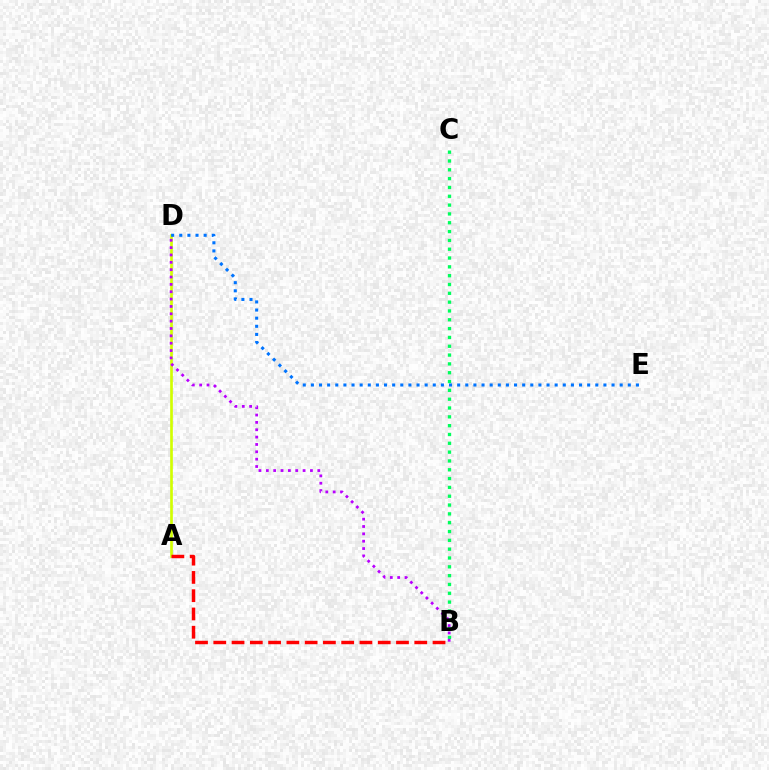{('B', 'C'): [{'color': '#00ff5c', 'line_style': 'dotted', 'thickness': 2.4}], ('A', 'D'): [{'color': '#d1ff00', 'line_style': 'solid', 'thickness': 1.92}], ('A', 'B'): [{'color': '#ff0000', 'line_style': 'dashed', 'thickness': 2.48}], ('B', 'D'): [{'color': '#b900ff', 'line_style': 'dotted', 'thickness': 2.0}], ('D', 'E'): [{'color': '#0074ff', 'line_style': 'dotted', 'thickness': 2.21}]}